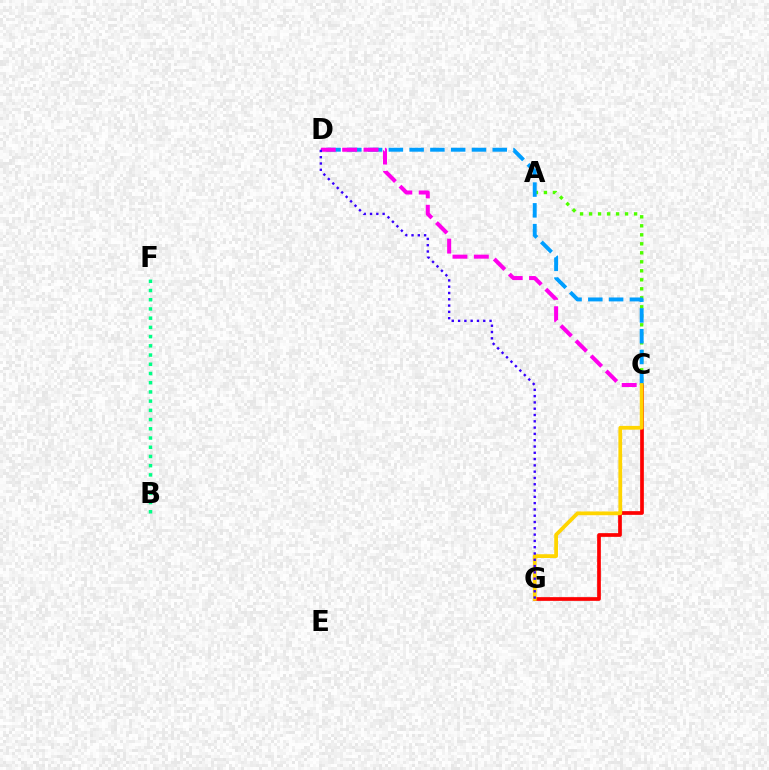{('C', 'G'): [{'color': '#ff0000', 'line_style': 'solid', 'thickness': 2.66}, {'color': '#ffd500', 'line_style': 'solid', 'thickness': 2.71}], ('A', 'C'): [{'color': '#4fff00', 'line_style': 'dotted', 'thickness': 2.45}], ('C', 'D'): [{'color': '#009eff', 'line_style': 'dashed', 'thickness': 2.82}, {'color': '#ff00ed', 'line_style': 'dashed', 'thickness': 2.9}], ('D', 'G'): [{'color': '#3700ff', 'line_style': 'dotted', 'thickness': 1.71}], ('B', 'F'): [{'color': '#00ff86', 'line_style': 'dotted', 'thickness': 2.5}]}